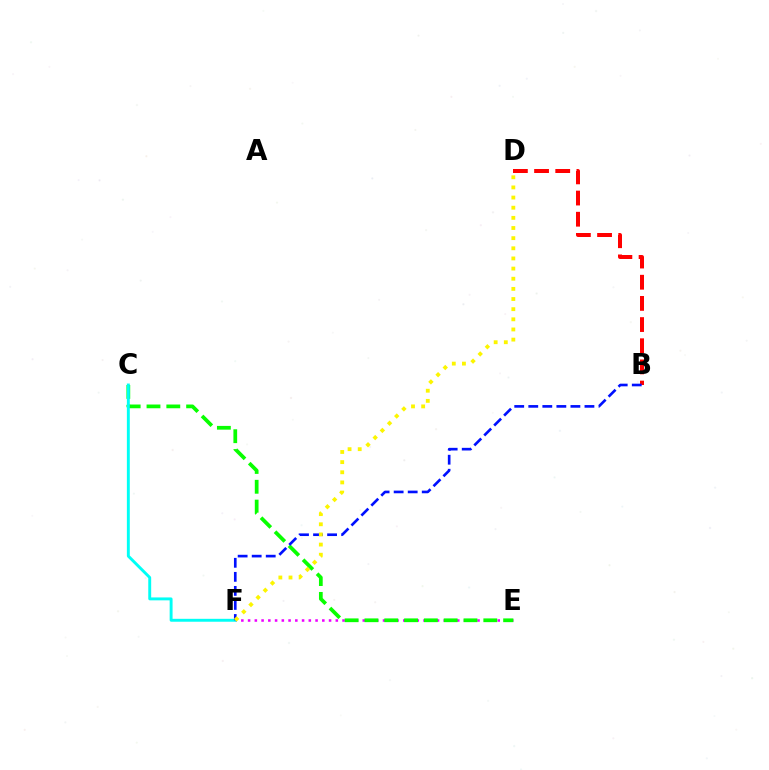{('E', 'F'): [{'color': '#ee00ff', 'line_style': 'dotted', 'thickness': 1.83}], ('C', 'E'): [{'color': '#08ff00', 'line_style': 'dashed', 'thickness': 2.69}], ('B', 'D'): [{'color': '#ff0000', 'line_style': 'dashed', 'thickness': 2.88}], ('C', 'F'): [{'color': '#00fff6', 'line_style': 'solid', 'thickness': 2.1}], ('B', 'F'): [{'color': '#0010ff', 'line_style': 'dashed', 'thickness': 1.91}], ('D', 'F'): [{'color': '#fcf500', 'line_style': 'dotted', 'thickness': 2.76}]}